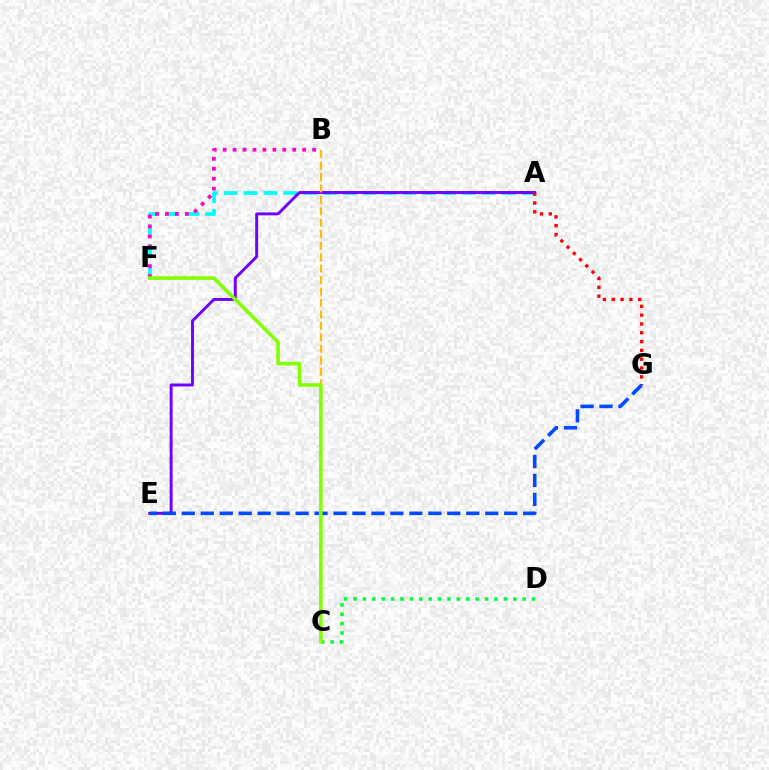{('A', 'F'): [{'color': '#00fff6', 'line_style': 'dashed', 'thickness': 2.7}], ('A', 'E'): [{'color': '#7200ff', 'line_style': 'solid', 'thickness': 2.1}], ('C', 'D'): [{'color': '#00ff39', 'line_style': 'dotted', 'thickness': 2.55}], ('A', 'G'): [{'color': '#ff0000', 'line_style': 'dotted', 'thickness': 2.4}], ('B', 'F'): [{'color': '#ff00cf', 'line_style': 'dotted', 'thickness': 2.7}], ('B', 'C'): [{'color': '#ffbd00', 'line_style': 'dashed', 'thickness': 1.56}], ('E', 'G'): [{'color': '#004bff', 'line_style': 'dashed', 'thickness': 2.58}], ('C', 'F'): [{'color': '#84ff00', 'line_style': 'solid', 'thickness': 2.58}]}